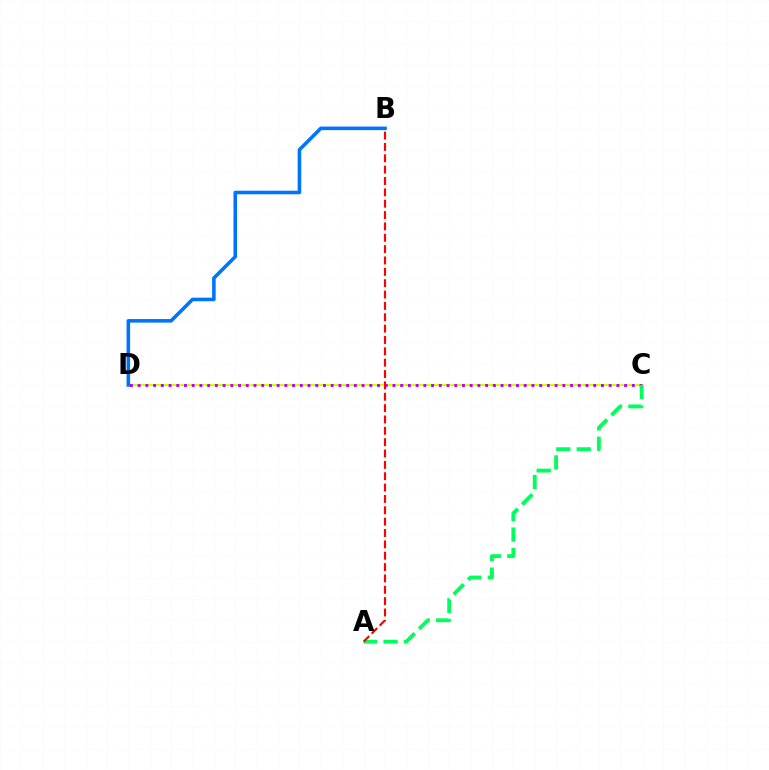{('C', 'D'): [{'color': '#d1ff00', 'line_style': 'solid', 'thickness': 1.51}, {'color': '#b900ff', 'line_style': 'dotted', 'thickness': 2.1}], ('A', 'C'): [{'color': '#00ff5c', 'line_style': 'dashed', 'thickness': 2.78}], ('A', 'B'): [{'color': '#ff0000', 'line_style': 'dashed', 'thickness': 1.54}], ('B', 'D'): [{'color': '#0074ff', 'line_style': 'solid', 'thickness': 2.57}]}